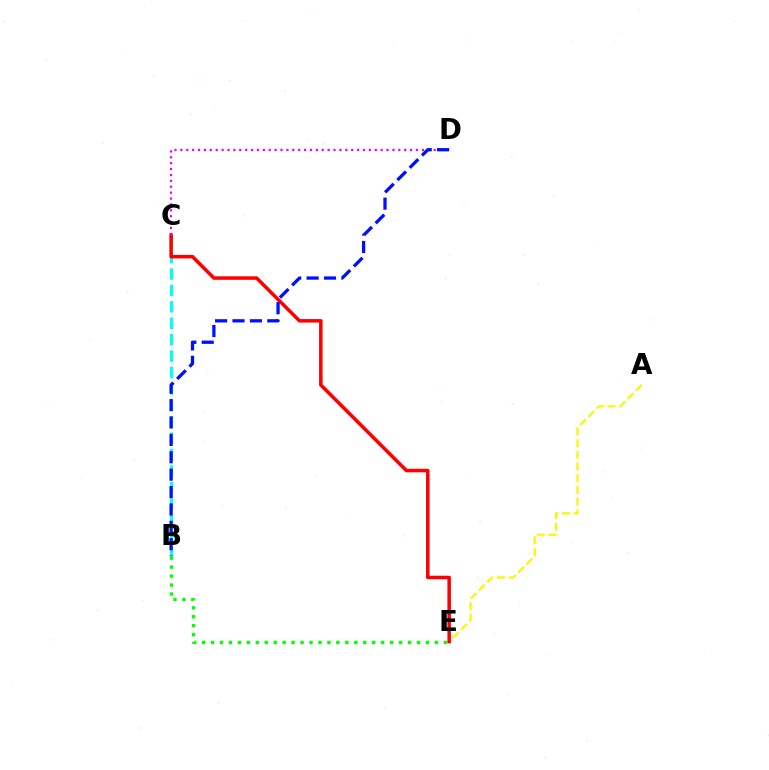{('B', 'C'): [{'color': '#00fff6', 'line_style': 'dashed', 'thickness': 2.23}], ('B', 'E'): [{'color': '#08ff00', 'line_style': 'dotted', 'thickness': 2.43}], ('A', 'E'): [{'color': '#fcf500', 'line_style': 'dashed', 'thickness': 1.58}], ('C', 'E'): [{'color': '#ff0000', 'line_style': 'solid', 'thickness': 2.53}], ('C', 'D'): [{'color': '#ee00ff', 'line_style': 'dotted', 'thickness': 1.6}], ('B', 'D'): [{'color': '#0010ff', 'line_style': 'dashed', 'thickness': 2.36}]}